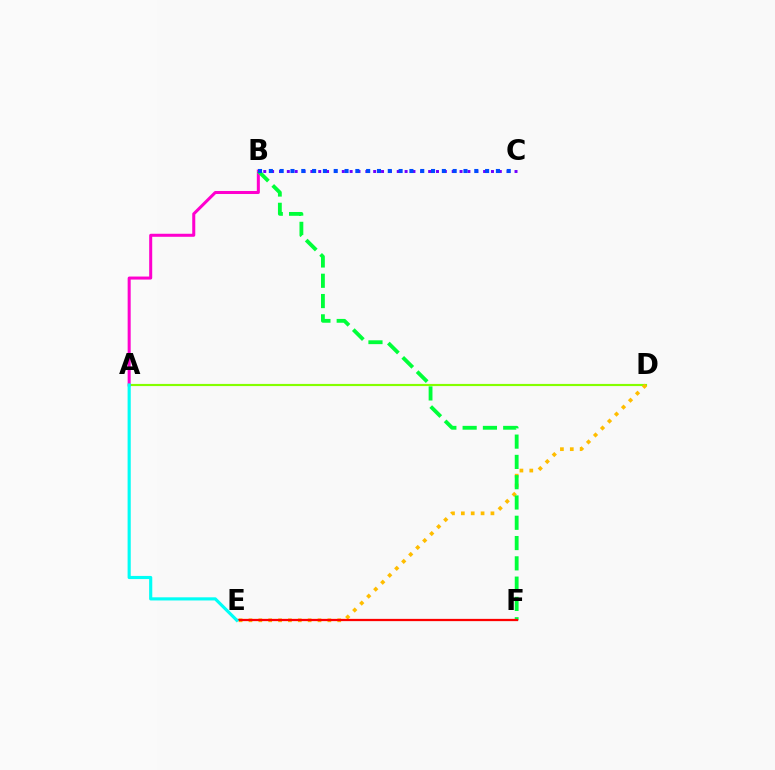{('B', 'C'): [{'color': '#7200ff', 'line_style': 'dotted', 'thickness': 2.13}, {'color': '#004bff', 'line_style': 'dotted', 'thickness': 2.94}], ('A', 'D'): [{'color': '#84ff00', 'line_style': 'solid', 'thickness': 1.55}], ('D', 'E'): [{'color': '#ffbd00', 'line_style': 'dotted', 'thickness': 2.68}], ('A', 'B'): [{'color': '#ff00cf', 'line_style': 'solid', 'thickness': 2.18}], ('B', 'F'): [{'color': '#00ff39', 'line_style': 'dashed', 'thickness': 2.76}], ('E', 'F'): [{'color': '#ff0000', 'line_style': 'solid', 'thickness': 1.62}], ('A', 'E'): [{'color': '#00fff6', 'line_style': 'solid', 'thickness': 2.27}]}